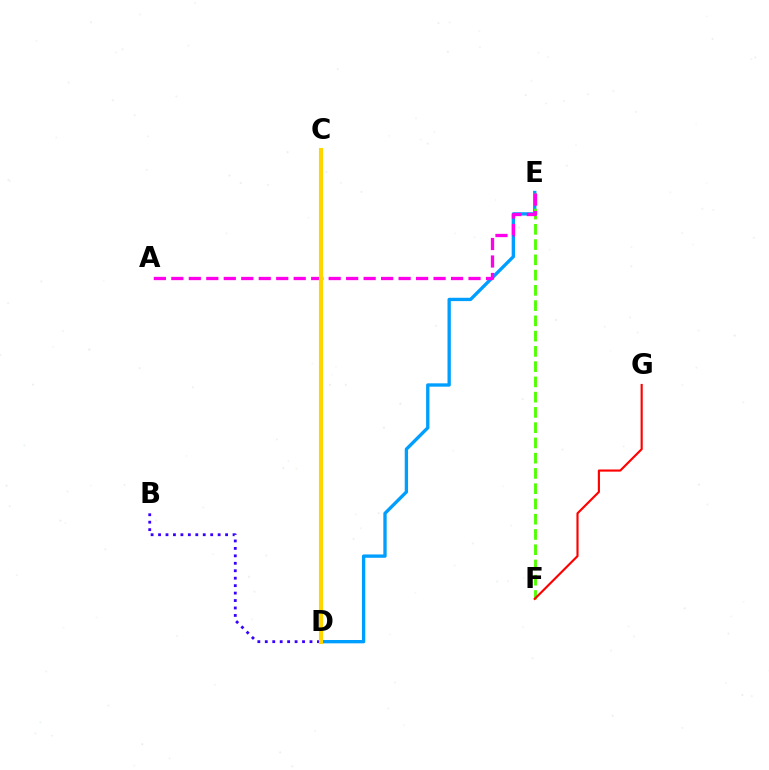{('D', 'E'): [{'color': '#009eff', 'line_style': 'solid', 'thickness': 2.4}], ('E', 'F'): [{'color': '#4fff00', 'line_style': 'dashed', 'thickness': 2.07}], ('C', 'D'): [{'color': '#00ff86', 'line_style': 'dashed', 'thickness': 2.81}, {'color': '#ffd500', 'line_style': 'solid', 'thickness': 2.95}], ('F', 'G'): [{'color': '#ff0000', 'line_style': 'solid', 'thickness': 1.54}], ('B', 'D'): [{'color': '#3700ff', 'line_style': 'dotted', 'thickness': 2.02}], ('A', 'E'): [{'color': '#ff00ed', 'line_style': 'dashed', 'thickness': 2.37}]}